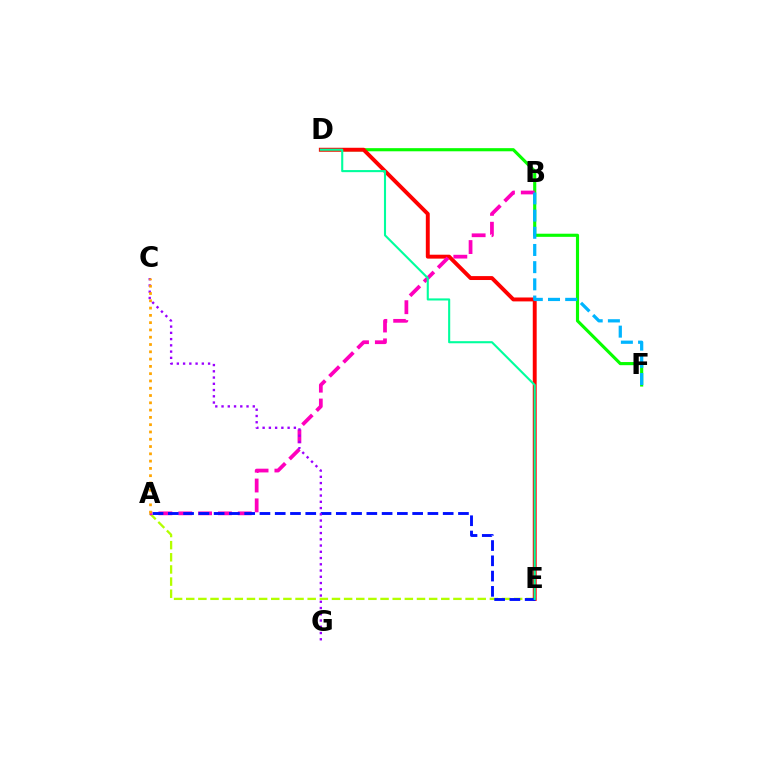{('A', 'E'): [{'color': '#b3ff00', 'line_style': 'dashed', 'thickness': 1.65}, {'color': '#0010ff', 'line_style': 'dashed', 'thickness': 2.07}], ('D', 'F'): [{'color': '#08ff00', 'line_style': 'solid', 'thickness': 2.26}], ('D', 'E'): [{'color': '#ff0000', 'line_style': 'solid', 'thickness': 2.82}, {'color': '#00ff9d', 'line_style': 'solid', 'thickness': 1.51}], ('A', 'B'): [{'color': '#ff00bd', 'line_style': 'dashed', 'thickness': 2.7}], ('B', 'F'): [{'color': '#00b5ff', 'line_style': 'dashed', 'thickness': 2.33}], ('C', 'G'): [{'color': '#9b00ff', 'line_style': 'dotted', 'thickness': 1.7}], ('A', 'C'): [{'color': '#ffa500', 'line_style': 'dotted', 'thickness': 1.98}]}